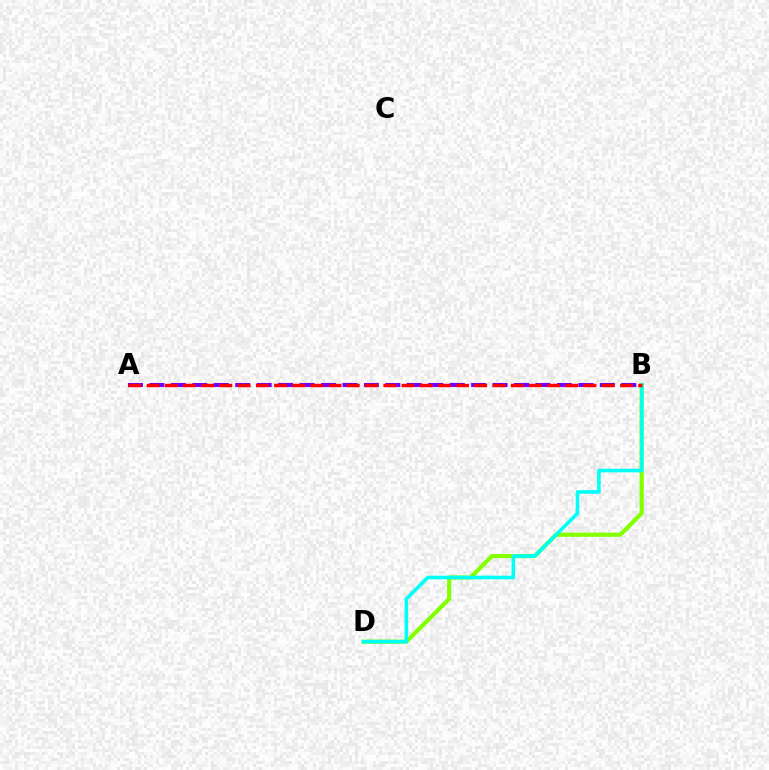{('A', 'B'): [{'color': '#7200ff', 'line_style': 'dashed', 'thickness': 2.91}, {'color': '#ff0000', 'line_style': 'dashed', 'thickness': 2.47}], ('B', 'D'): [{'color': '#84ff00', 'line_style': 'solid', 'thickness': 3.0}, {'color': '#00fff6', 'line_style': 'solid', 'thickness': 2.59}]}